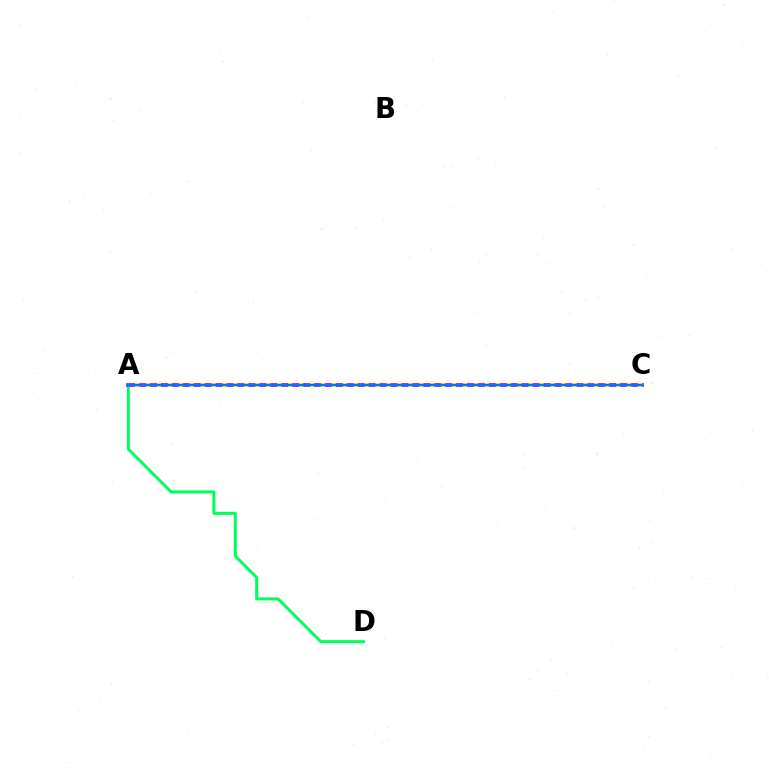{('A', 'D'): [{'color': '#00ff5c', 'line_style': 'solid', 'thickness': 2.18}], ('A', 'C'): [{'color': '#ff0000', 'line_style': 'dashed', 'thickness': 1.76}, {'color': '#b900ff', 'line_style': 'solid', 'thickness': 2.64}, {'color': '#d1ff00', 'line_style': 'dotted', 'thickness': 2.97}, {'color': '#0074ff', 'line_style': 'solid', 'thickness': 1.55}]}